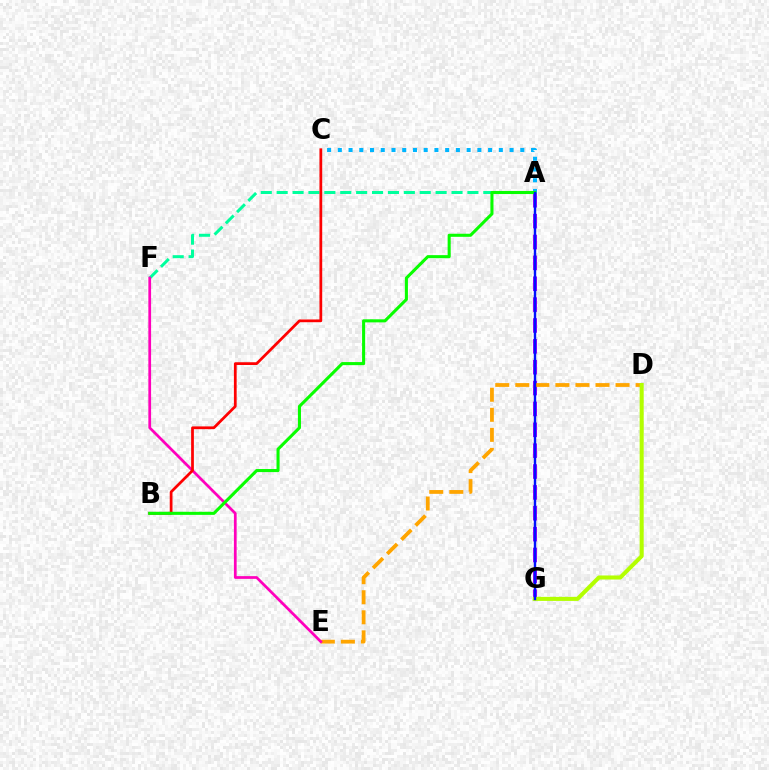{('A', 'G'): [{'color': '#9b00ff', 'line_style': 'dashed', 'thickness': 2.83}, {'color': '#0010ff', 'line_style': 'solid', 'thickness': 1.72}], ('A', 'F'): [{'color': '#00ff9d', 'line_style': 'dashed', 'thickness': 2.16}], ('A', 'C'): [{'color': '#00b5ff', 'line_style': 'dotted', 'thickness': 2.92}], ('D', 'E'): [{'color': '#ffa500', 'line_style': 'dashed', 'thickness': 2.72}], ('E', 'F'): [{'color': '#ff00bd', 'line_style': 'solid', 'thickness': 1.97}], ('D', 'G'): [{'color': '#b3ff00', 'line_style': 'solid', 'thickness': 2.92}], ('B', 'C'): [{'color': '#ff0000', 'line_style': 'solid', 'thickness': 1.98}], ('A', 'B'): [{'color': '#08ff00', 'line_style': 'solid', 'thickness': 2.21}]}